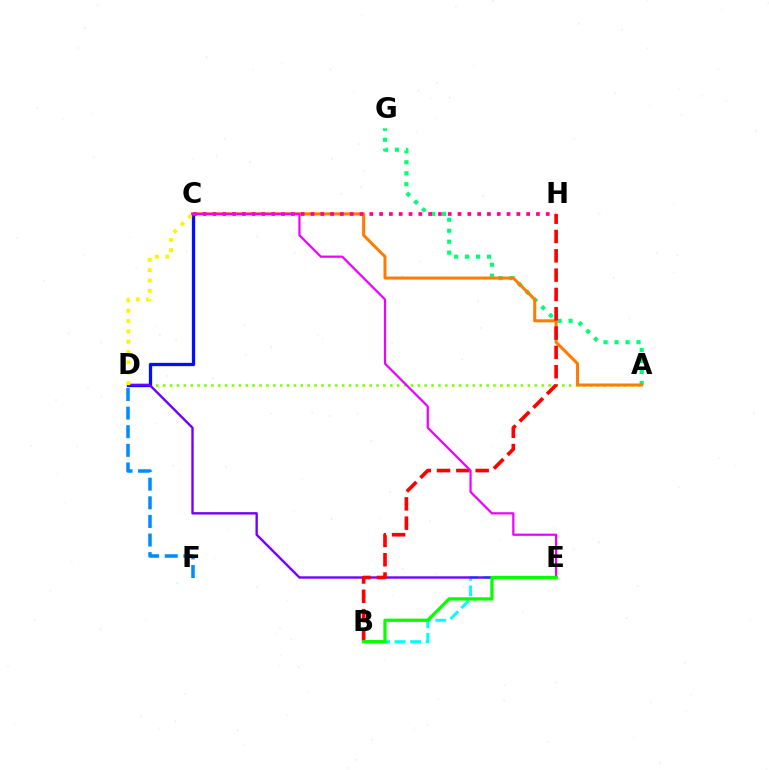{('A', 'D'): [{'color': '#84ff00', 'line_style': 'dotted', 'thickness': 1.87}], ('A', 'G'): [{'color': '#00ff74', 'line_style': 'dotted', 'thickness': 2.98}], ('C', 'D'): [{'color': '#0010ff', 'line_style': 'solid', 'thickness': 2.37}, {'color': '#fcf500', 'line_style': 'dotted', 'thickness': 2.81}], ('A', 'C'): [{'color': '#ff7c00', 'line_style': 'solid', 'thickness': 2.18}], ('B', 'E'): [{'color': '#00fff6', 'line_style': 'dashed', 'thickness': 2.11}, {'color': '#08ff00', 'line_style': 'solid', 'thickness': 2.35}], ('D', 'E'): [{'color': '#7200ff', 'line_style': 'solid', 'thickness': 1.71}], ('B', 'H'): [{'color': '#ff0000', 'line_style': 'dashed', 'thickness': 2.62}], ('C', 'H'): [{'color': '#ff0094', 'line_style': 'dotted', 'thickness': 2.66}], ('C', 'E'): [{'color': '#ee00ff', 'line_style': 'solid', 'thickness': 1.59}], ('D', 'F'): [{'color': '#008cff', 'line_style': 'dashed', 'thickness': 2.53}]}